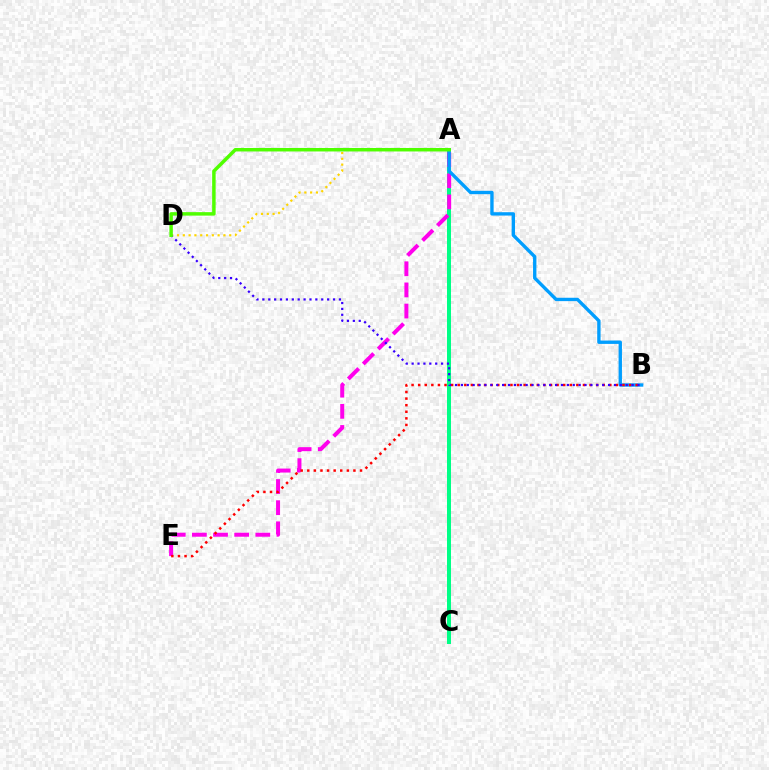{('A', 'C'): [{'color': '#00ff86', 'line_style': 'solid', 'thickness': 2.88}], ('A', 'D'): [{'color': '#ffd500', 'line_style': 'dotted', 'thickness': 1.58}, {'color': '#4fff00', 'line_style': 'solid', 'thickness': 2.5}], ('A', 'E'): [{'color': '#ff00ed', 'line_style': 'dashed', 'thickness': 2.87}], ('A', 'B'): [{'color': '#009eff', 'line_style': 'solid', 'thickness': 2.42}], ('B', 'E'): [{'color': '#ff0000', 'line_style': 'dotted', 'thickness': 1.79}], ('B', 'D'): [{'color': '#3700ff', 'line_style': 'dotted', 'thickness': 1.6}]}